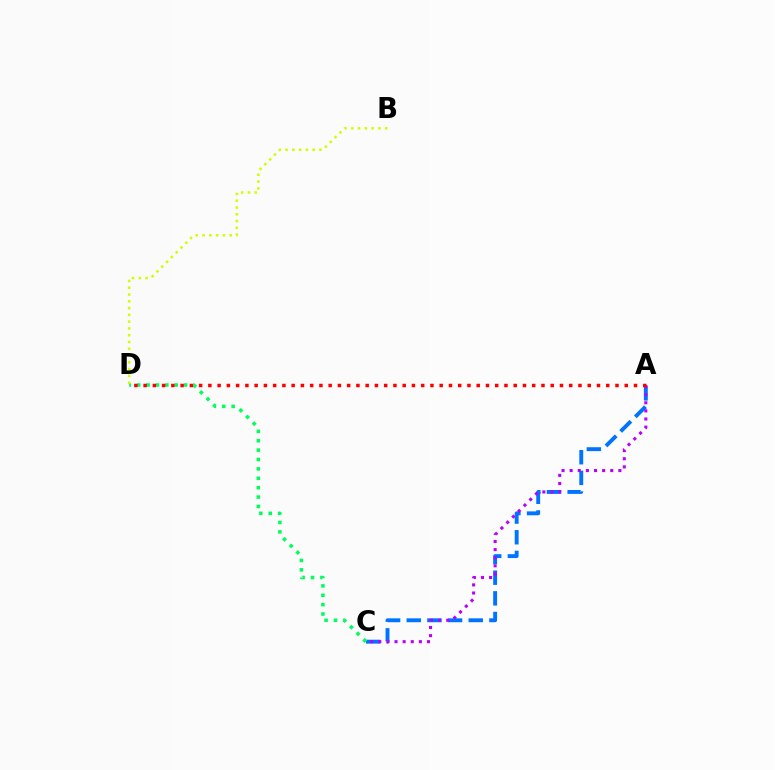{('A', 'C'): [{'color': '#0074ff', 'line_style': 'dashed', 'thickness': 2.81}, {'color': '#b900ff', 'line_style': 'dotted', 'thickness': 2.21}], ('C', 'D'): [{'color': '#00ff5c', 'line_style': 'dotted', 'thickness': 2.55}], ('B', 'D'): [{'color': '#d1ff00', 'line_style': 'dotted', 'thickness': 1.84}], ('A', 'D'): [{'color': '#ff0000', 'line_style': 'dotted', 'thickness': 2.51}]}